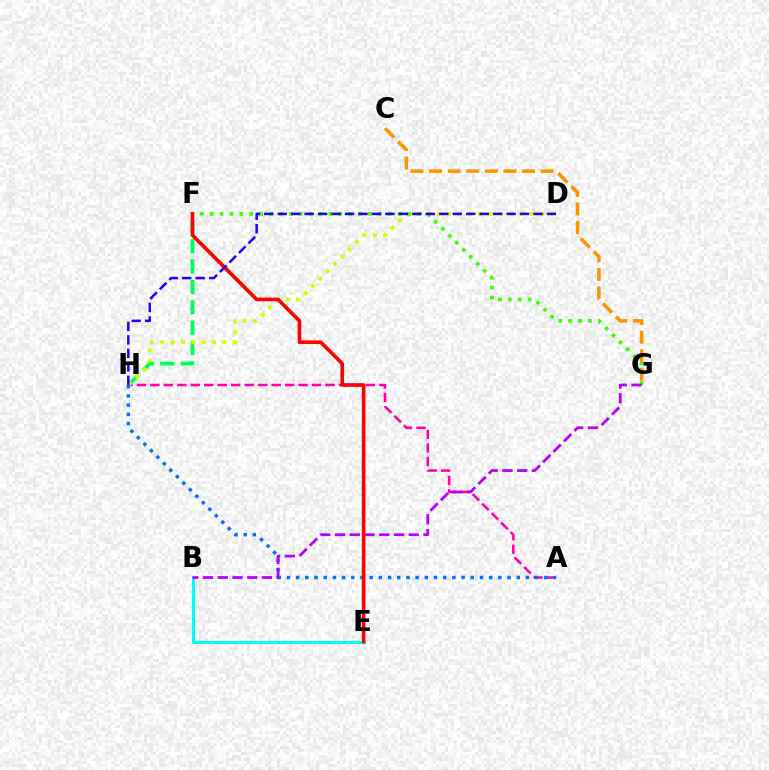{('B', 'E'): [{'color': '#00fff6', 'line_style': 'solid', 'thickness': 2.19}], ('F', 'H'): [{'color': '#00ff5c', 'line_style': 'dashed', 'thickness': 2.77}], ('A', 'H'): [{'color': '#ff00ac', 'line_style': 'dashed', 'thickness': 1.83}, {'color': '#0074ff', 'line_style': 'dotted', 'thickness': 2.5}], ('D', 'H'): [{'color': '#d1ff00', 'line_style': 'dotted', 'thickness': 2.82}, {'color': '#2500ff', 'line_style': 'dashed', 'thickness': 1.83}], ('F', 'G'): [{'color': '#3dff00', 'line_style': 'dotted', 'thickness': 2.69}], ('B', 'G'): [{'color': '#b900ff', 'line_style': 'dashed', 'thickness': 2.0}], ('E', 'F'): [{'color': '#ff0000', 'line_style': 'solid', 'thickness': 2.6}], ('C', 'G'): [{'color': '#ff9400', 'line_style': 'dashed', 'thickness': 2.52}]}